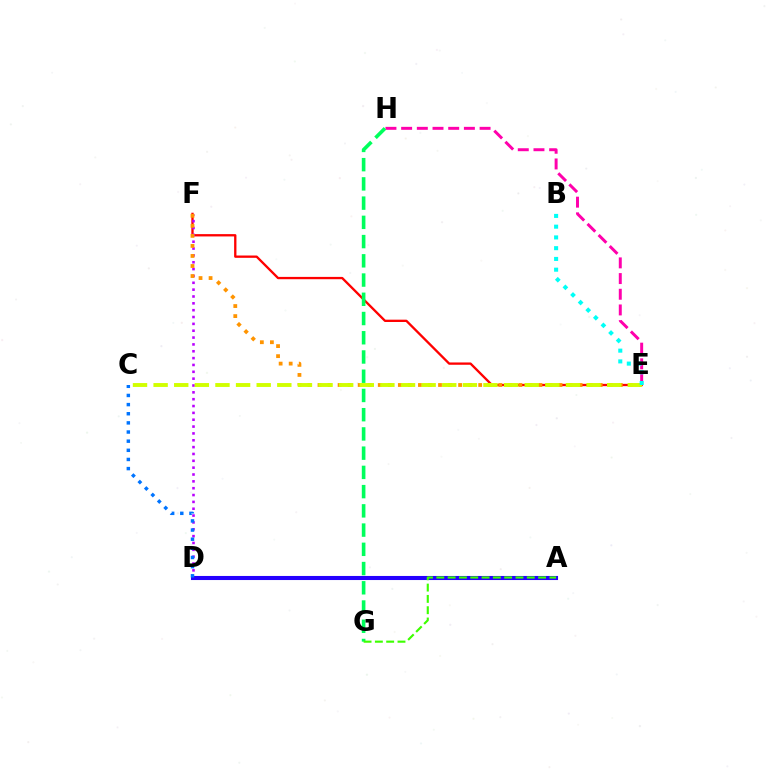{('E', 'H'): [{'color': '#ff00ac', 'line_style': 'dashed', 'thickness': 2.13}], ('E', 'F'): [{'color': '#ff0000', 'line_style': 'solid', 'thickness': 1.67}, {'color': '#ff9400', 'line_style': 'dotted', 'thickness': 2.73}], ('D', 'F'): [{'color': '#b900ff', 'line_style': 'dotted', 'thickness': 1.86}], ('G', 'H'): [{'color': '#00ff5c', 'line_style': 'dashed', 'thickness': 2.61}], ('C', 'E'): [{'color': '#d1ff00', 'line_style': 'dashed', 'thickness': 2.8}], ('A', 'D'): [{'color': '#2500ff', 'line_style': 'solid', 'thickness': 2.94}], ('B', 'E'): [{'color': '#00fff6', 'line_style': 'dotted', 'thickness': 2.92}], ('A', 'G'): [{'color': '#3dff00', 'line_style': 'dashed', 'thickness': 1.54}], ('C', 'D'): [{'color': '#0074ff', 'line_style': 'dotted', 'thickness': 2.48}]}